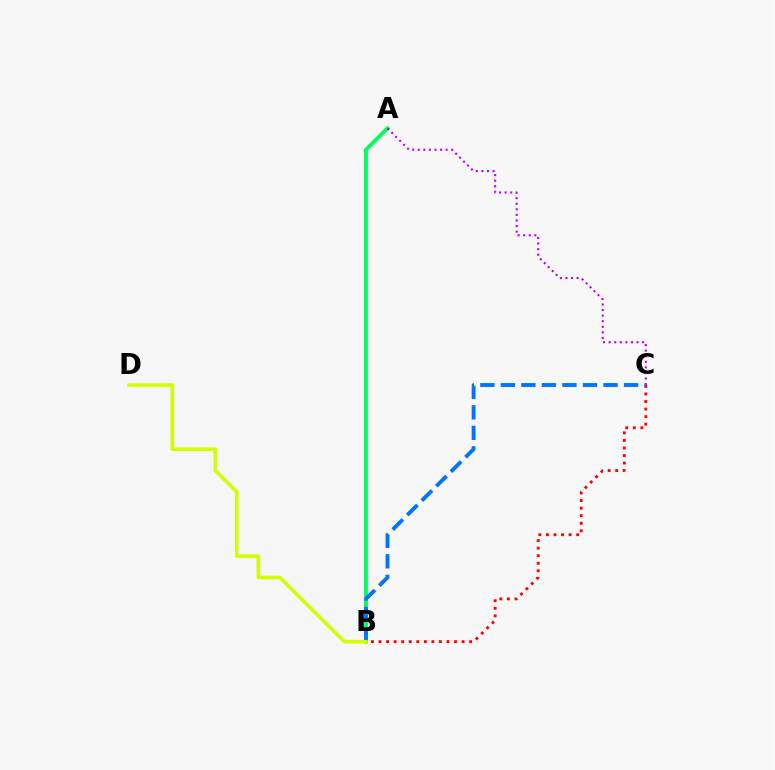{('A', 'B'): [{'color': '#00ff5c', 'line_style': 'solid', 'thickness': 2.78}], ('A', 'C'): [{'color': '#b900ff', 'line_style': 'dotted', 'thickness': 1.51}], ('B', 'C'): [{'color': '#ff0000', 'line_style': 'dotted', 'thickness': 2.05}, {'color': '#0074ff', 'line_style': 'dashed', 'thickness': 2.79}], ('B', 'D'): [{'color': '#d1ff00', 'line_style': 'solid', 'thickness': 2.58}]}